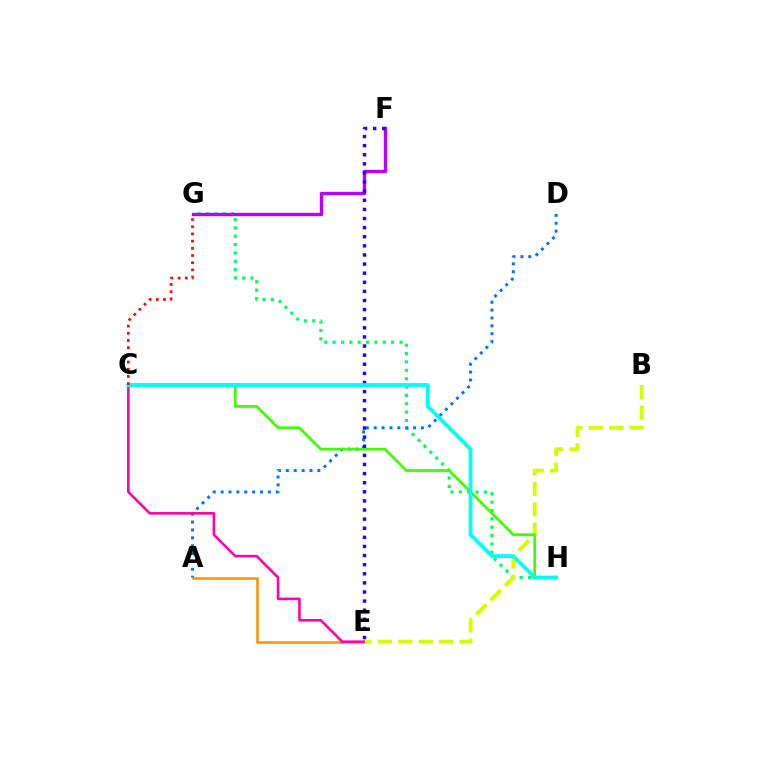{('G', 'H'): [{'color': '#00ff5c', 'line_style': 'dotted', 'thickness': 2.27}], ('A', 'E'): [{'color': '#ff9400', 'line_style': 'solid', 'thickness': 1.87}], ('F', 'G'): [{'color': '#b900ff', 'line_style': 'solid', 'thickness': 2.43}], ('A', 'D'): [{'color': '#0074ff', 'line_style': 'dotted', 'thickness': 2.14}], ('B', 'E'): [{'color': '#d1ff00', 'line_style': 'dashed', 'thickness': 2.77}], ('C', 'E'): [{'color': '#ff00ac', 'line_style': 'solid', 'thickness': 1.86}], ('C', 'H'): [{'color': '#3dff00', 'line_style': 'solid', 'thickness': 1.99}, {'color': '#00fff6', 'line_style': 'solid', 'thickness': 2.75}], ('E', 'F'): [{'color': '#2500ff', 'line_style': 'dotted', 'thickness': 2.47}], ('C', 'G'): [{'color': '#ff0000', 'line_style': 'dotted', 'thickness': 1.95}]}